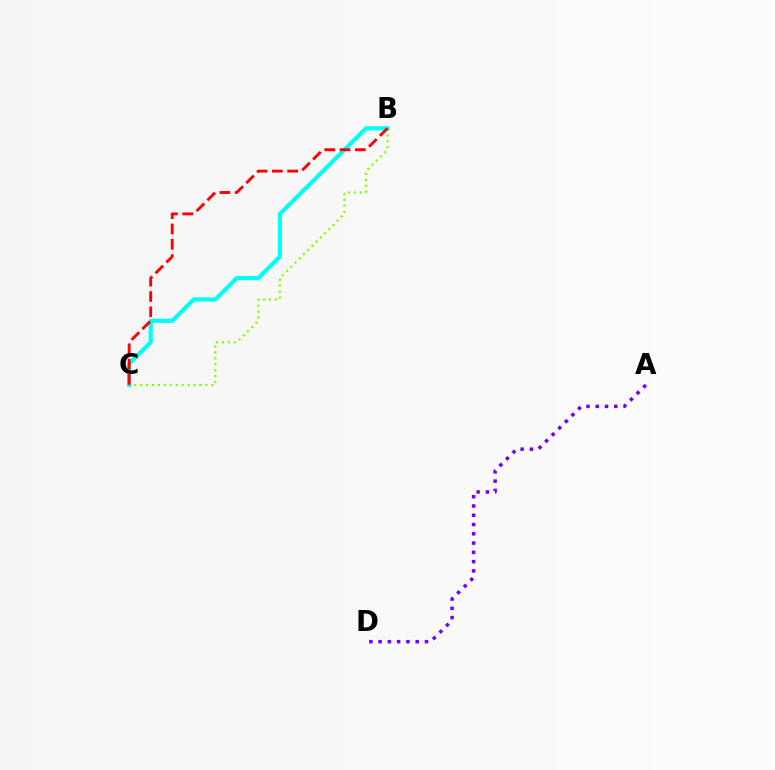{('B', 'C'): [{'color': '#84ff00', 'line_style': 'dotted', 'thickness': 1.61}, {'color': '#00fff6', 'line_style': 'solid', 'thickness': 2.99}, {'color': '#ff0000', 'line_style': 'dashed', 'thickness': 2.08}], ('A', 'D'): [{'color': '#7200ff', 'line_style': 'dotted', 'thickness': 2.52}]}